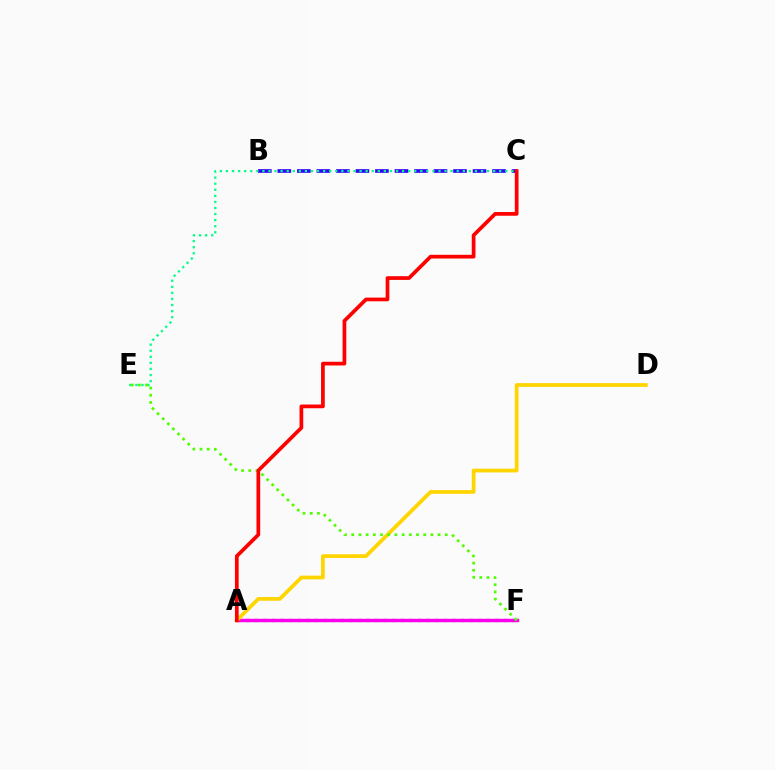{('A', 'F'): [{'color': '#009eff', 'line_style': 'dotted', 'thickness': 2.33}, {'color': '#ff00ed', 'line_style': 'solid', 'thickness': 2.49}], ('B', 'C'): [{'color': '#3700ff', 'line_style': 'dashed', 'thickness': 2.65}], ('C', 'E'): [{'color': '#00ff86', 'line_style': 'dotted', 'thickness': 1.65}], ('A', 'D'): [{'color': '#ffd500', 'line_style': 'solid', 'thickness': 2.69}], ('E', 'F'): [{'color': '#4fff00', 'line_style': 'dotted', 'thickness': 1.95}], ('A', 'C'): [{'color': '#ff0000', 'line_style': 'solid', 'thickness': 2.67}]}